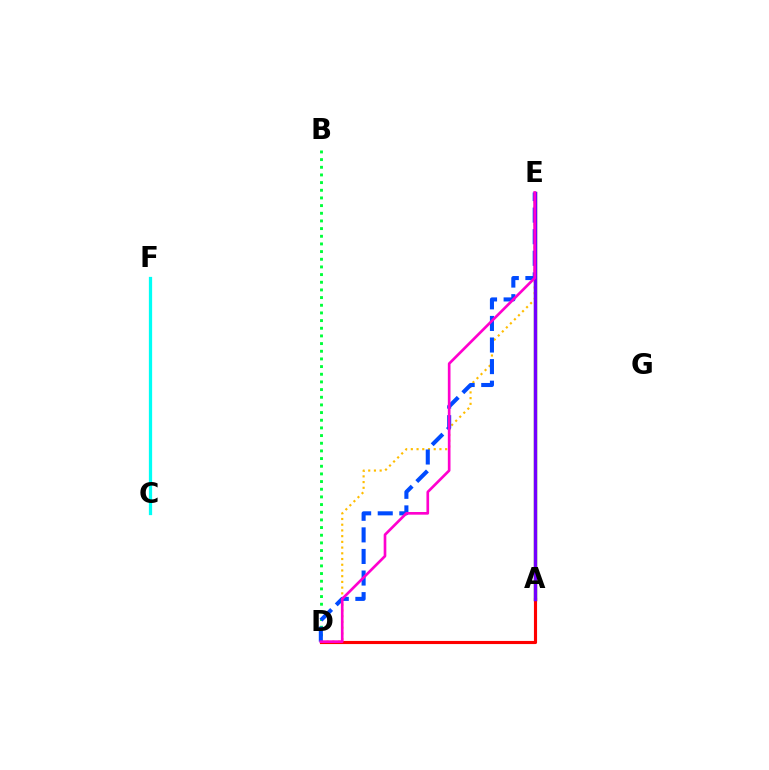{('B', 'D'): [{'color': '#00ff39', 'line_style': 'dotted', 'thickness': 2.08}], ('A', 'E'): [{'color': '#84ff00', 'line_style': 'solid', 'thickness': 2.43}, {'color': '#7200ff', 'line_style': 'solid', 'thickness': 2.47}], ('A', 'D'): [{'color': '#ff0000', 'line_style': 'solid', 'thickness': 2.25}], ('D', 'E'): [{'color': '#ffbd00', 'line_style': 'dotted', 'thickness': 1.55}, {'color': '#004bff', 'line_style': 'dashed', 'thickness': 2.93}, {'color': '#ff00cf', 'line_style': 'solid', 'thickness': 1.92}], ('C', 'F'): [{'color': '#00fff6', 'line_style': 'solid', 'thickness': 2.34}]}